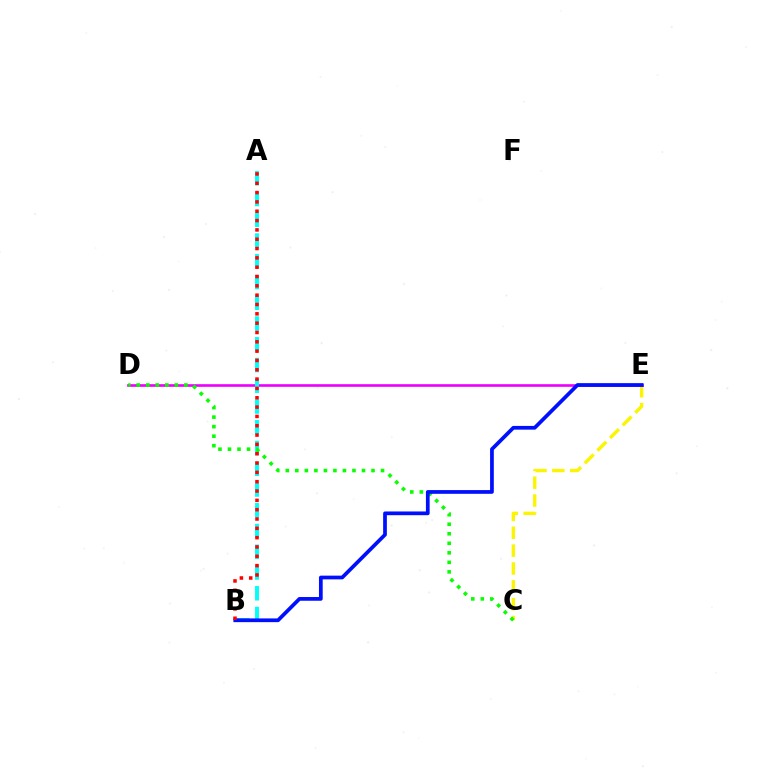{('C', 'E'): [{'color': '#fcf500', 'line_style': 'dashed', 'thickness': 2.43}], ('D', 'E'): [{'color': '#ee00ff', 'line_style': 'solid', 'thickness': 1.91}], ('A', 'B'): [{'color': '#00fff6', 'line_style': 'dashed', 'thickness': 2.82}, {'color': '#ff0000', 'line_style': 'dotted', 'thickness': 2.53}], ('C', 'D'): [{'color': '#08ff00', 'line_style': 'dotted', 'thickness': 2.59}], ('B', 'E'): [{'color': '#0010ff', 'line_style': 'solid', 'thickness': 2.69}]}